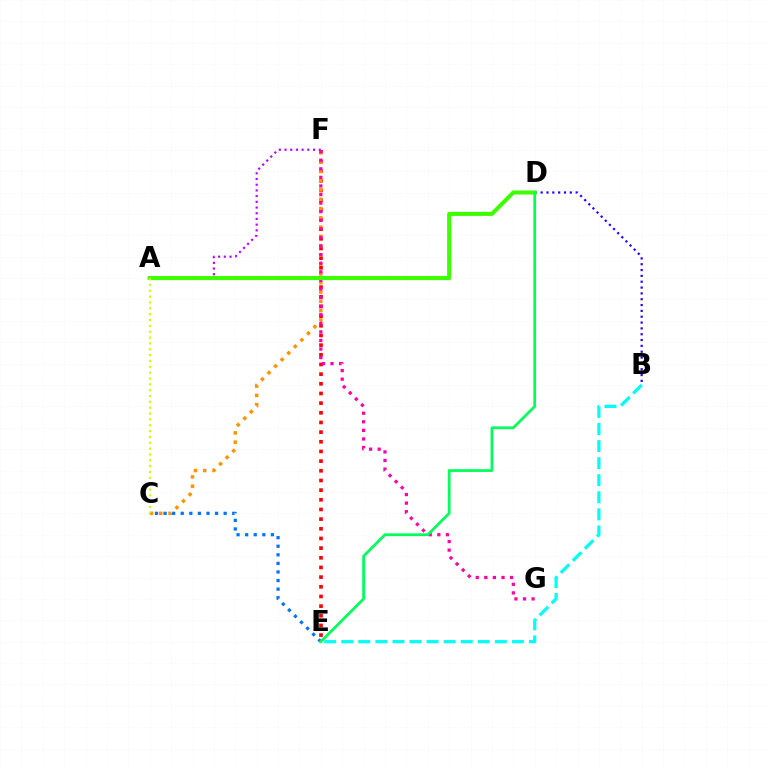{('E', 'F'): [{'color': '#ff0000', 'line_style': 'dotted', 'thickness': 2.63}], ('A', 'F'): [{'color': '#b900ff', 'line_style': 'dotted', 'thickness': 1.55}], ('C', 'F'): [{'color': '#ff9400', 'line_style': 'dotted', 'thickness': 2.52}], ('B', 'D'): [{'color': '#2500ff', 'line_style': 'dotted', 'thickness': 1.58}], ('F', 'G'): [{'color': '#ff00ac', 'line_style': 'dotted', 'thickness': 2.33}], ('B', 'E'): [{'color': '#00fff6', 'line_style': 'dashed', 'thickness': 2.32}], ('A', 'D'): [{'color': '#3dff00', 'line_style': 'solid', 'thickness': 2.93}], ('C', 'E'): [{'color': '#0074ff', 'line_style': 'dotted', 'thickness': 2.33}], ('A', 'C'): [{'color': '#d1ff00', 'line_style': 'dotted', 'thickness': 1.59}], ('D', 'E'): [{'color': '#00ff5c', 'line_style': 'solid', 'thickness': 1.98}]}